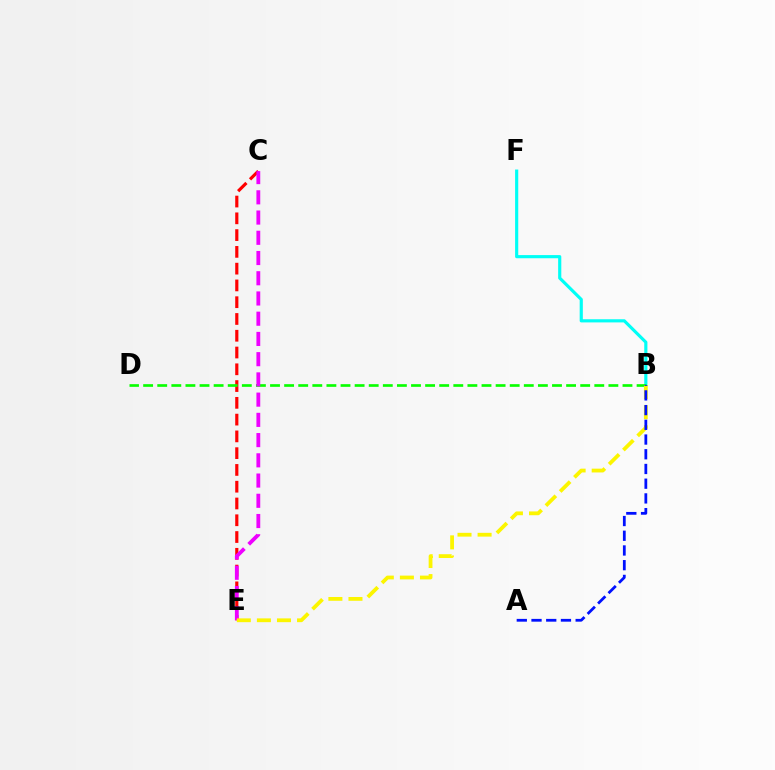{('C', 'E'): [{'color': '#ff0000', 'line_style': 'dashed', 'thickness': 2.28}, {'color': '#ee00ff', 'line_style': 'dashed', 'thickness': 2.75}], ('B', 'F'): [{'color': '#00fff6', 'line_style': 'solid', 'thickness': 2.27}], ('B', 'D'): [{'color': '#08ff00', 'line_style': 'dashed', 'thickness': 1.92}], ('B', 'E'): [{'color': '#fcf500', 'line_style': 'dashed', 'thickness': 2.73}], ('A', 'B'): [{'color': '#0010ff', 'line_style': 'dashed', 'thickness': 2.0}]}